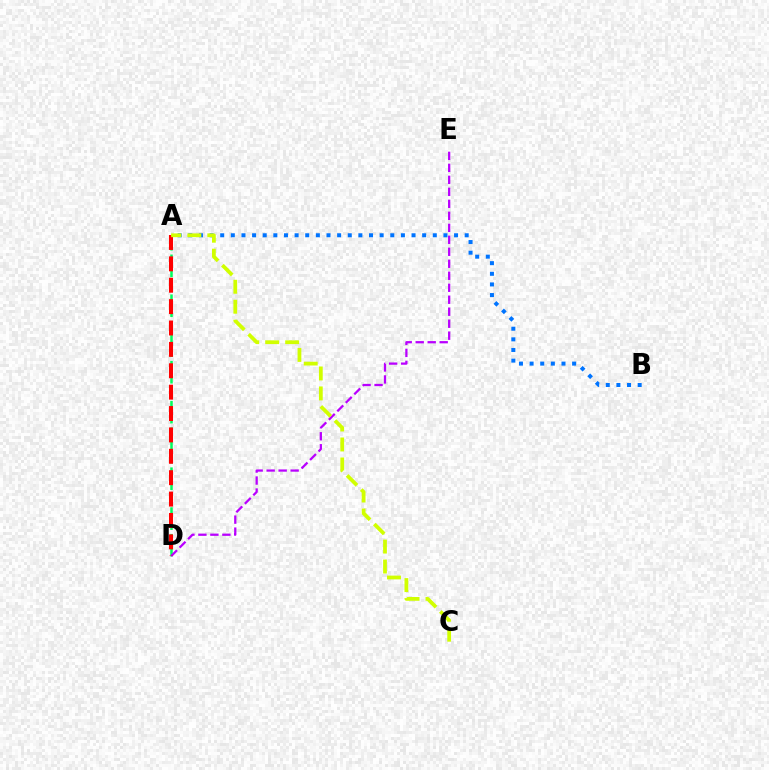{('A', 'D'): [{'color': '#00ff5c', 'line_style': 'dashed', 'thickness': 1.81}, {'color': '#ff0000', 'line_style': 'dashed', 'thickness': 2.9}], ('D', 'E'): [{'color': '#b900ff', 'line_style': 'dashed', 'thickness': 1.63}], ('A', 'B'): [{'color': '#0074ff', 'line_style': 'dotted', 'thickness': 2.89}], ('A', 'C'): [{'color': '#d1ff00', 'line_style': 'dashed', 'thickness': 2.71}]}